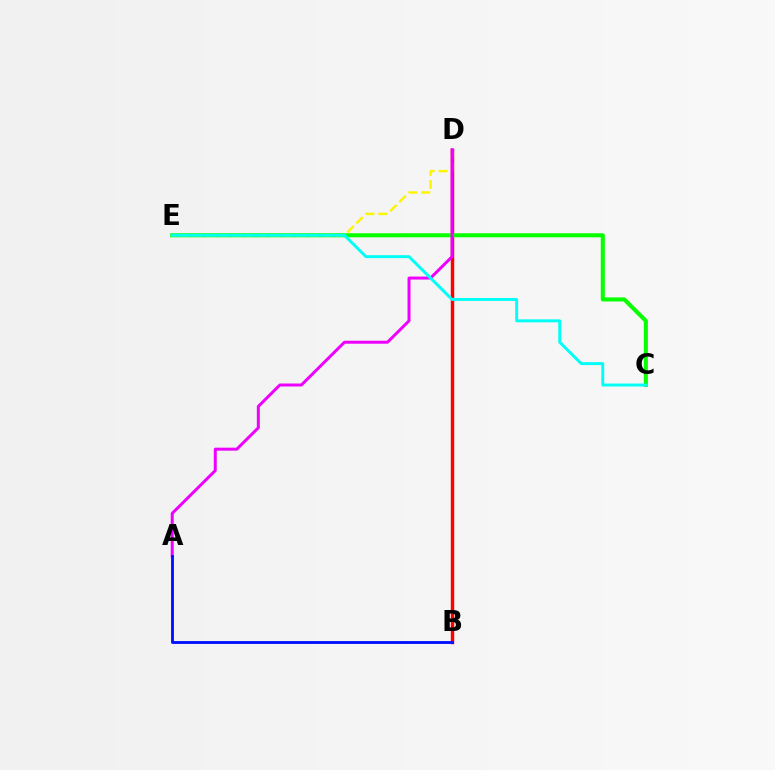{('B', 'D'): [{'color': '#ff0000', 'line_style': 'solid', 'thickness': 2.47}], ('C', 'E'): [{'color': '#08ff00', 'line_style': 'solid', 'thickness': 2.93}, {'color': '#00fff6', 'line_style': 'solid', 'thickness': 2.12}], ('D', 'E'): [{'color': '#fcf500', 'line_style': 'dashed', 'thickness': 1.76}], ('A', 'D'): [{'color': '#ee00ff', 'line_style': 'solid', 'thickness': 2.15}], ('A', 'B'): [{'color': '#0010ff', 'line_style': 'solid', 'thickness': 2.05}]}